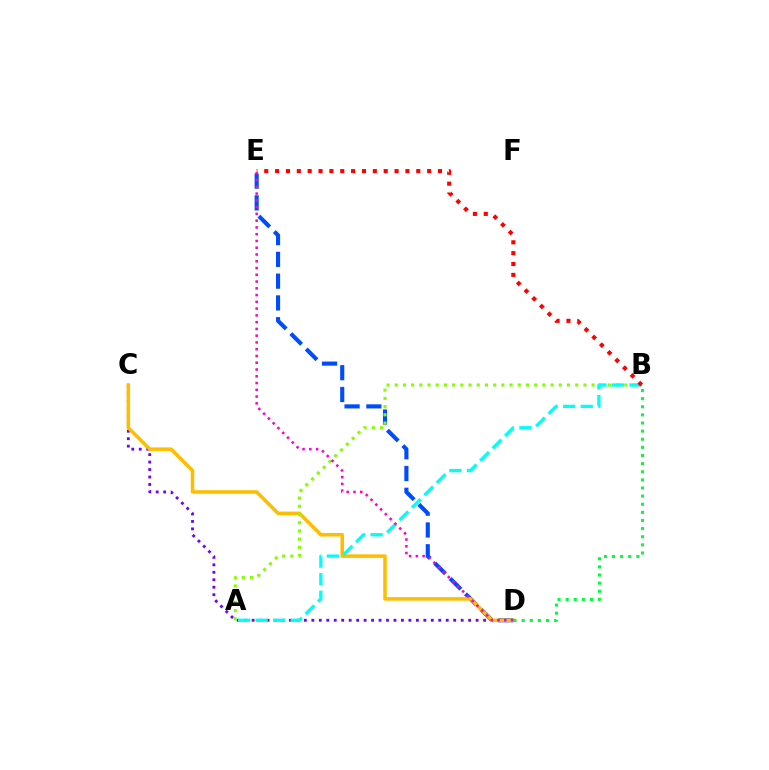{('D', 'E'): [{'color': '#004bff', 'line_style': 'dashed', 'thickness': 2.96}, {'color': '#ff00cf', 'line_style': 'dotted', 'thickness': 1.84}], ('C', 'D'): [{'color': '#7200ff', 'line_style': 'dotted', 'thickness': 2.03}, {'color': '#ffbd00', 'line_style': 'solid', 'thickness': 2.54}], ('A', 'B'): [{'color': '#84ff00', 'line_style': 'dotted', 'thickness': 2.23}, {'color': '#00fff6', 'line_style': 'dashed', 'thickness': 2.38}], ('B', 'D'): [{'color': '#00ff39', 'line_style': 'dotted', 'thickness': 2.21}], ('B', 'E'): [{'color': '#ff0000', 'line_style': 'dotted', 'thickness': 2.95}]}